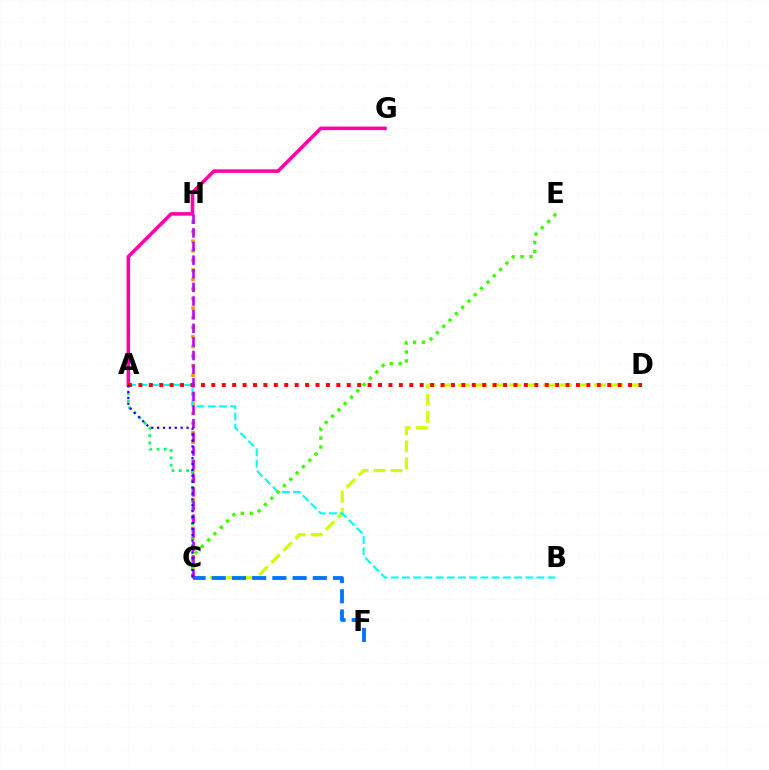{('C', 'D'): [{'color': '#d1ff00', 'line_style': 'dashed', 'thickness': 2.31}], ('A', 'G'): [{'color': '#ff00ac', 'line_style': 'solid', 'thickness': 2.57}], ('C', 'H'): [{'color': '#ff9400', 'line_style': 'dotted', 'thickness': 2.6}, {'color': '#b900ff', 'line_style': 'dashed', 'thickness': 1.85}], ('A', 'B'): [{'color': '#00fff6', 'line_style': 'dashed', 'thickness': 1.52}], ('A', 'C'): [{'color': '#00ff5c', 'line_style': 'dotted', 'thickness': 1.98}, {'color': '#2500ff', 'line_style': 'dotted', 'thickness': 1.6}], ('C', 'E'): [{'color': '#3dff00', 'line_style': 'dotted', 'thickness': 2.43}], ('C', 'F'): [{'color': '#0074ff', 'line_style': 'dashed', 'thickness': 2.75}], ('A', 'D'): [{'color': '#ff0000', 'line_style': 'dotted', 'thickness': 2.83}]}